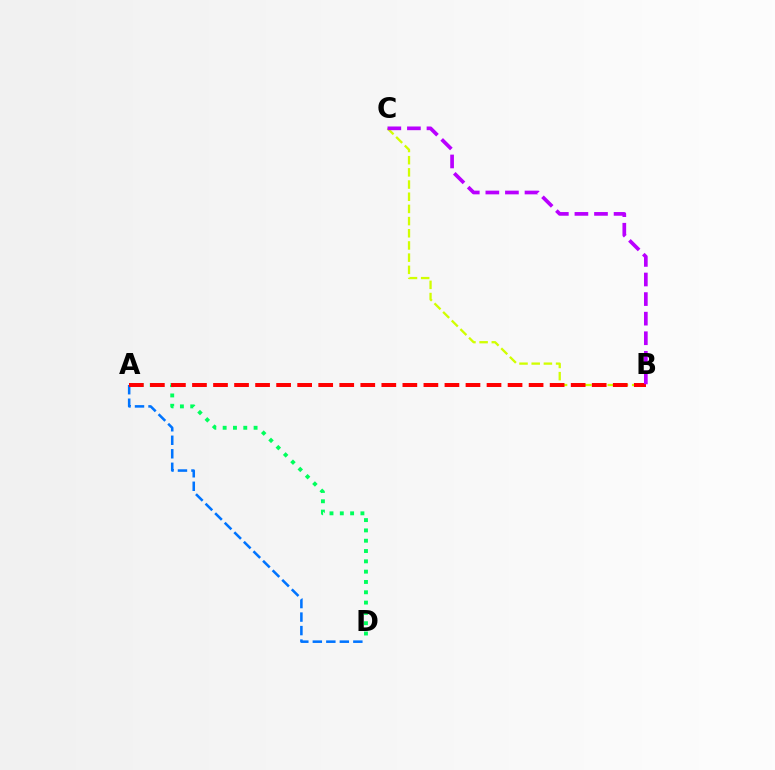{('A', 'D'): [{'color': '#00ff5c', 'line_style': 'dotted', 'thickness': 2.8}, {'color': '#0074ff', 'line_style': 'dashed', 'thickness': 1.83}], ('B', 'C'): [{'color': '#d1ff00', 'line_style': 'dashed', 'thickness': 1.66}, {'color': '#b900ff', 'line_style': 'dashed', 'thickness': 2.66}], ('A', 'B'): [{'color': '#ff0000', 'line_style': 'dashed', 'thickness': 2.86}]}